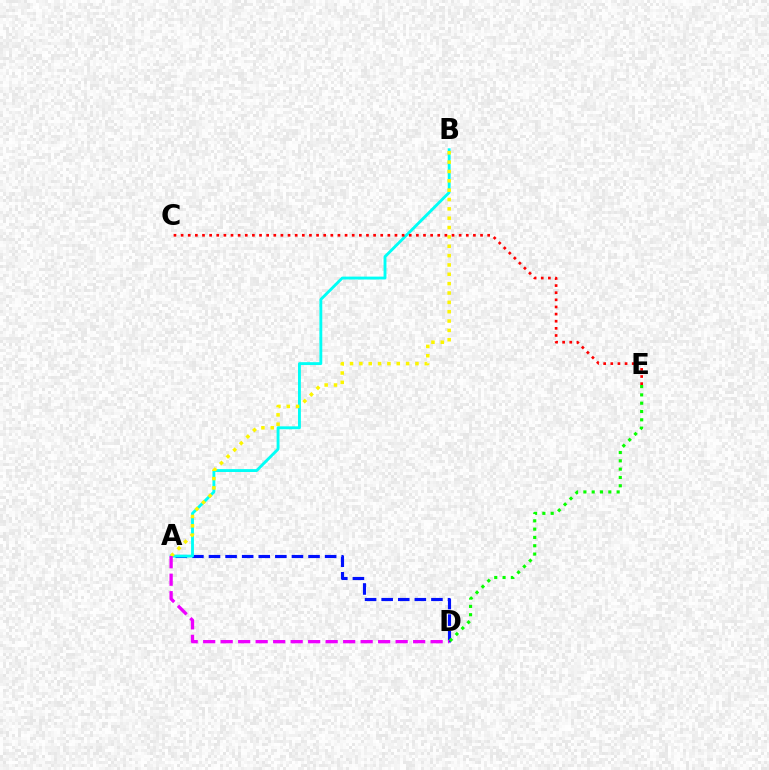{('A', 'D'): [{'color': '#0010ff', 'line_style': 'dashed', 'thickness': 2.25}, {'color': '#ee00ff', 'line_style': 'dashed', 'thickness': 2.38}], ('A', 'B'): [{'color': '#00fff6', 'line_style': 'solid', 'thickness': 2.07}, {'color': '#fcf500', 'line_style': 'dotted', 'thickness': 2.54}], ('D', 'E'): [{'color': '#08ff00', 'line_style': 'dotted', 'thickness': 2.26}], ('C', 'E'): [{'color': '#ff0000', 'line_style': 'dotted', 'thickness': 1.94}]}